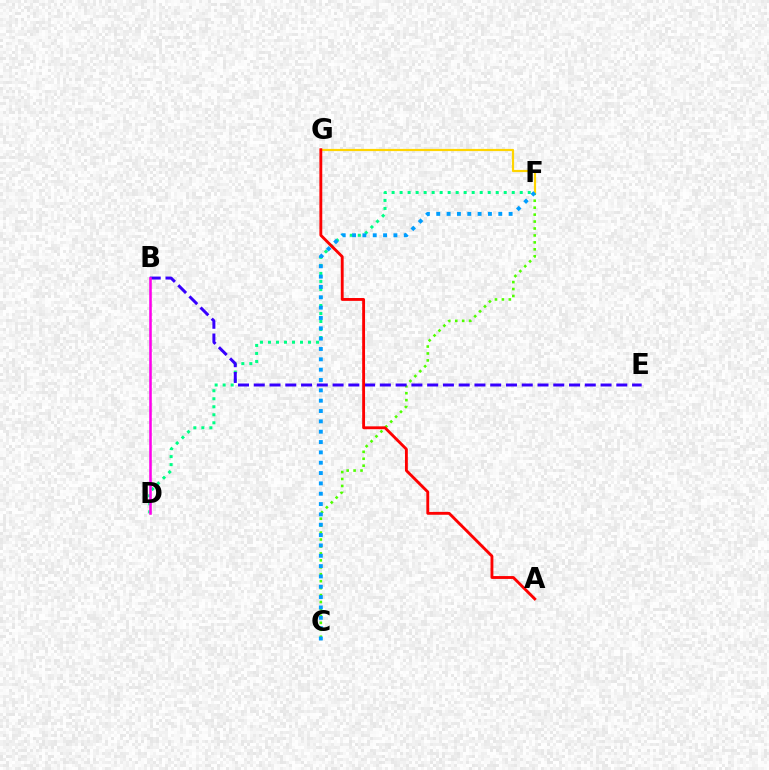{('D', 'F'): [{'color': '#00ff86', 'line_style': 'dotted', 'thickness': 2.18}], ('C', 'F'): [{'color': '#4fff00', 'line_style': 'dotted', 'thickness': 1.89}, {'color': '#009eff', 'line_style': 'dotted', 'thickness': 2.81}], ('B', 'E'): [{'color': '#3700ff', 'line_style': 'dashed', 'thickness': 2.14}], ('F', 'G'): [{'color': '#ffd500', 'line_style': 'solid', 'thickness': 1.58}], ('A', 'G'): [{'color': '#ff0000', 'line_style': 'solid', 'thickness': 2.06}], ('B', 'D'): [{'color': '#ff00ed', 'line_style': 'solid', 'thickness': 1.85}]}